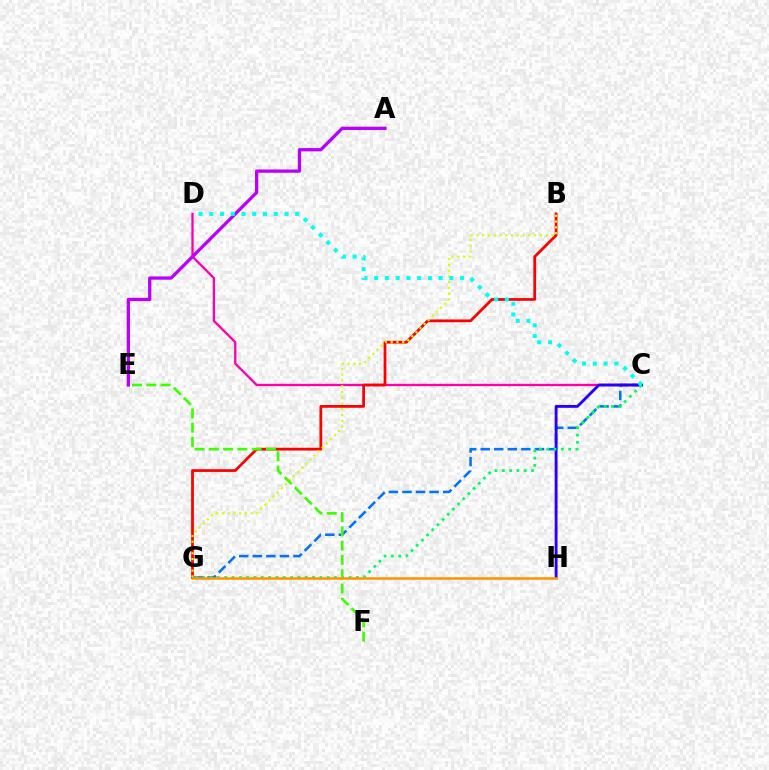{('C', 'D'): [{'color': '#ff00ac', 'line_style': 'solid', 'thickness': 1.66}, {'color': '#00fff6', 'line_style': 'dotted', 'thickness': 2.92}], ('C', 'G'): [{'color': '#0074ff', 'line_style': 'dashed', 'thickness': 1.84}, {'color': '#00ff5c', 'line_style': 'dotted', 'thickness': 1.99}], ('B', 'G'): [{'color': '#ff0000', 'line_style': 'solid', 'thickness': 1.99}, {'color': '#d1ff00', 'line_style': 'dotted', 'thickness': 1.57}], ('C', 'H'): [{'color': '#2500ff', 'line_style': 'solid', 'thickness': 2.06}], ('A', 'E'): [{'color': '#b900ff', 'line_style': 'solid', 'thickness': 2.36}], ('E', 'F'): [{'color': '#3dff00', 'line_style': 'dashed', 'thickness': 1.94}], ('G', 'H'): [{'color': '#ff9400', 'line_style': 'solid', 'thickness': 1.85}]}